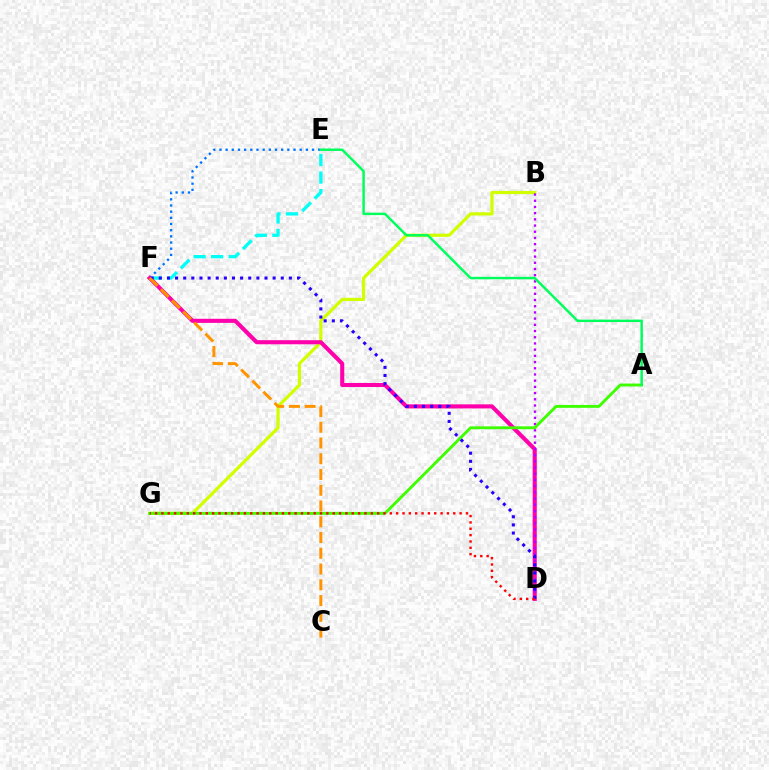{('E', 'F'): [{'color': '#0074ff', 'line_style': 'dotted', 'thickness': 1.68}, {'color': '#00fff6', 'line_style': 'dashed', 'thickness': 2.38}], ('B', 'G'): [{'color': '#d1ff00', 'line_style': 'solid', 'thickness': 2.32}], ('D', 'F'): [{'color': '#ff00ac', 'line_style': 'solid', 'thickness': 2.94}, {'color': '#2500ff', 'line_style': 'dotted', 'thickness': 2.21}], ('B', 'D'): [{'color': '#b900ff', 'line_style': 'dotted', 'thickness': 1.69}], ('A', 'G'): [{'color': '#3dff00', 'line_style': 'solid', 'thickness': 2.08}], ('D', 'G'): [{'color': '#ff0000', 'line_style': 'dotted', 'thickness': 1.72}], ('A', 'E'): [{'color': '#00ff5c', 'line_style': 'solid', 'thickness': 1.77}], ('C', 'F'): [{'color': '#ff9400', 'line_style': 'dashed', 'thickness': 2.14}]}